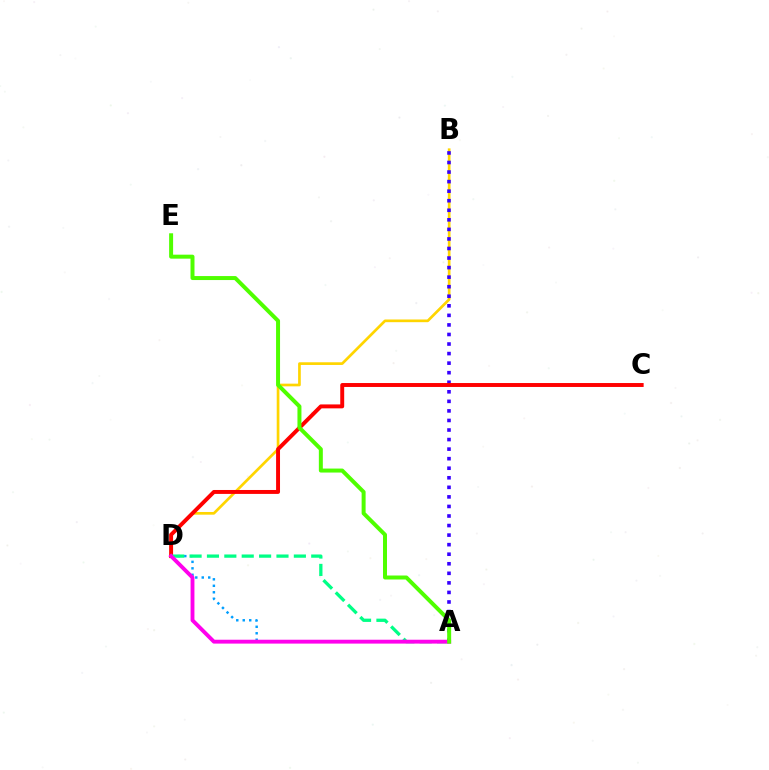{('B', 'D'): [{'color': '#ffd500', 'line_style': 'solid', 'thickness': 1.94}], ('A', 'B'): [{'color': '#3700ff', 'line_style': 'dotted', 'thickness': 2.6}], ('A', 'D'): [{'color': '#009eff', 'line_style': 'dotted', 'thickness': 1.76}, {'color': '#00ff86', 'line_style': 'dashed', 'thickness': 2.36}, {'color': '#ff00ed', 'line_style': 'solid', 'thickness': 2.79}], ('C', 'D'): [{'color': '#ff0000', 'line_style': 'solid', 'thickness': 2.83}], ('A', 'E'): [{'color': '#4fff00', 'line_style': 'solid', 'thickness': 2.87}]}